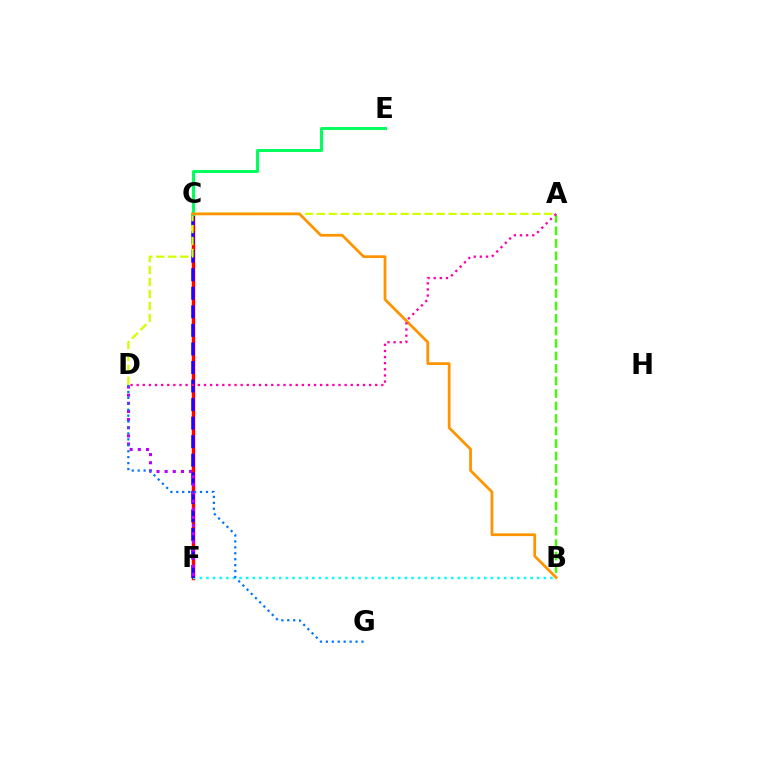{('C', 'F'): [{'color': '#ff0000', 'line_style': 'solid', 'thickness': 2.47}, {'color': '#2500ff', 'line_style': 'dashed', 'thickness': 2.52}], ('B', 'F'): [{'color': '#00fff6', 'line_style': 'dotted', 'thickness': 1.8}], ('D', 'F'): [{'color': '#b900ff', 'line_style': 'dotted', 'thickness': 2.21}], ('D', 'G'): [{'color': '#0074ff', 'line_style': 'dotted', 'thickness': 1.61}], ('A', 'D'): [{'color': '#d1ff00', 'line_style': 'dashed', 'thickness': 1.63}, {'color': '#ff00ac', 'line_style': 'dotted', 'thickness': 1.66}], ('C', 'E'): [{'color': '#00ff5c', 'line_style': 'solid', 'thickness': 2.13}], ('A', 'B'): [{'color': '#3dff00', 'line_style': 'dashed', 'thickness': 1.7}], ('B', 'C'): [{'color': '#ff9400', 'line_style': 'solid', 'thickness': 1.98}]}